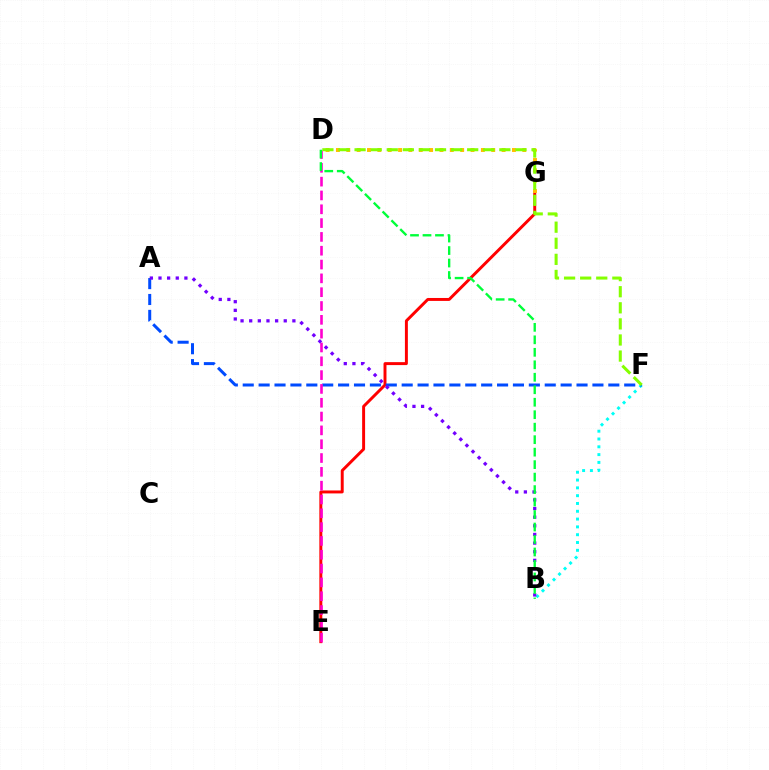{('B', 'F'): [{'color': '#00fff6', 'line_style': 'dotted', 'thickness': 2.12}], ('E', 'G'): [{'color': '#ff0000', 'line_style': 'solid', 'thickness': 2.12}], ('A', 'F'): [{'color': '#004bff', 'line_style': 'dashed', 'thickness': 2.16}], ('D', 'G'): [{'color': '#ffbd00', 'line_style': 'dotted', 'thickness': 2.81}], ('D', 'E'): [{'color': '#ff00cf', 'line_style': 'dashed', 'thickness': 1.88}], ('D', 'F'): [{'color': '#84ff00', 'line_style': 'dashed', 'thickness': 2.19}], ('A', 'B'): [{'color': '#7200ff', 'line_style': 'dotted', 'thickness': 2.35}], ('B', 'D'): [{'color': '#00ff39', 'line_style': 'dashed', 'thickness': 1.7}]}